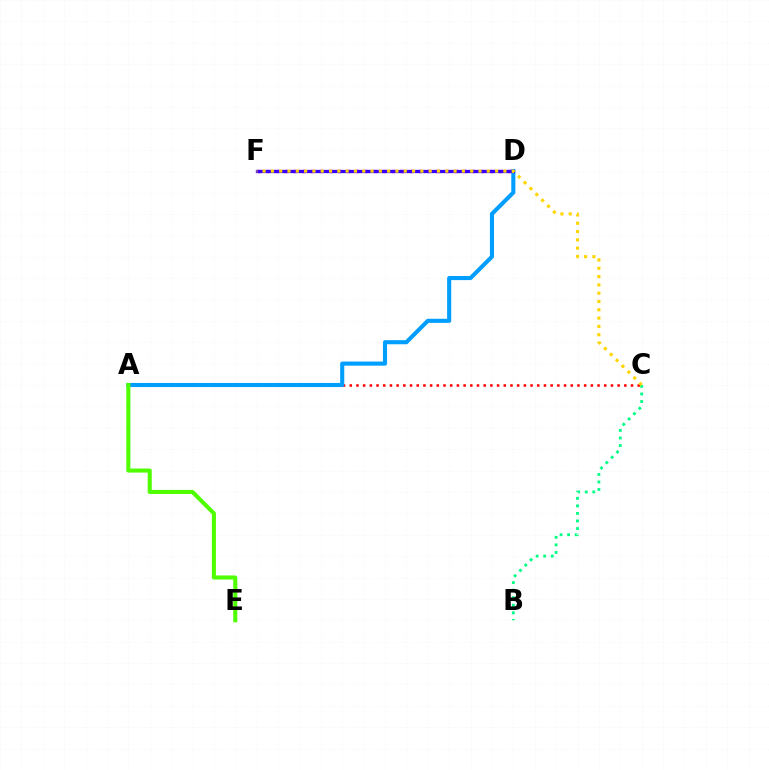{('D', 'F'): [{'color': '#ff00ed', 'line_style': 'dotted', 'thickness': 2.43}, {'color': '#3700ff', 'line_style': 'solid', 'thickness': 2.35}], ('A', 'C'): [{'color': '#ff0000', 'line_style': 'dotted', 'thickness': 1.82}], ('B', 'C'): [{'color': '#00ff86', 'line_style': 'dotted', 'thickness': 2.05}], ('A', 'D'): [{'color': '#009eff', 'line_style': 'solid', 'thickness': 2.95}], ('A', 'E'): [{'color': '#4fff00', 'line_style': 'solid', 'thickness': 2.94}], ('C', 'F'): [{'color': '#ffd500', 'line_style': 'dotted', 'thickness': 2.26}]}